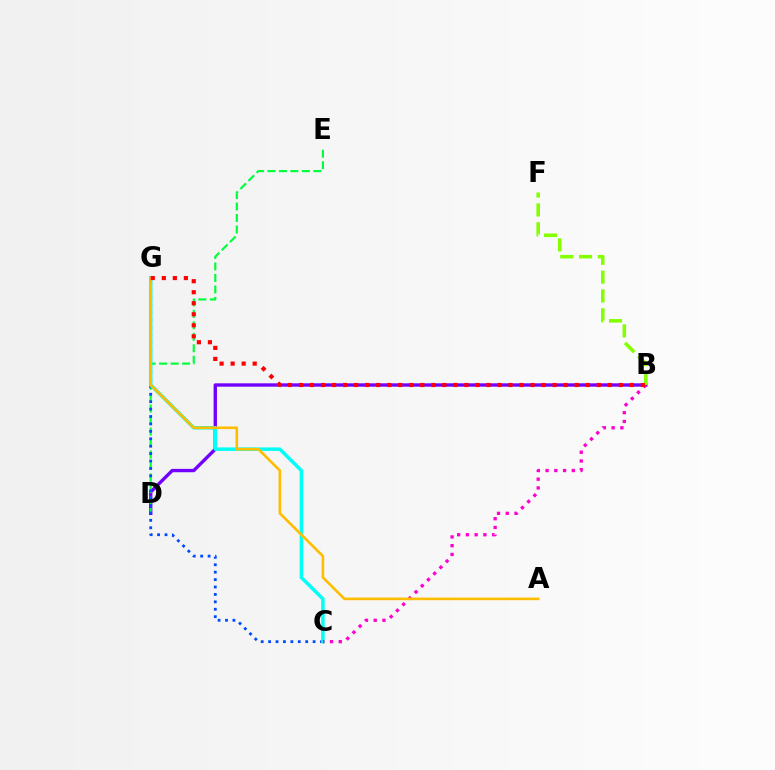{('B', 'D'): [{'color': '#7200ff', 'line_style': 'solid', 'thickness': 2.42}], ('D', 'E'): [{'color': '#00ff39', 'line_style': 'dashed', 'thickness': 1.56}], ('C', 'G'): [{'color': '#004bff', 'line_style': 'dotted', 'thickness': 2.02}, {'color': '#00fff6', 'line_style': 'solid', 'thickness': 2.52}], ('B', 'F'): [{'color': '#84ff00', 'line_style': 'dashed', 'thickness': 2.56}], ('B', 'C'): [{'color': '#ff00cf', 'line_style': 'dotted', 'thickness': 2.38}], ('A', 'G'): [{'color': '#ffbd00', 'line_style': 'solid', 'thickness': 1.89}], ('B', 'G'): [{'color': '#ff0000', 'line_style': 'dotted', 'thickness': 3.0}]}